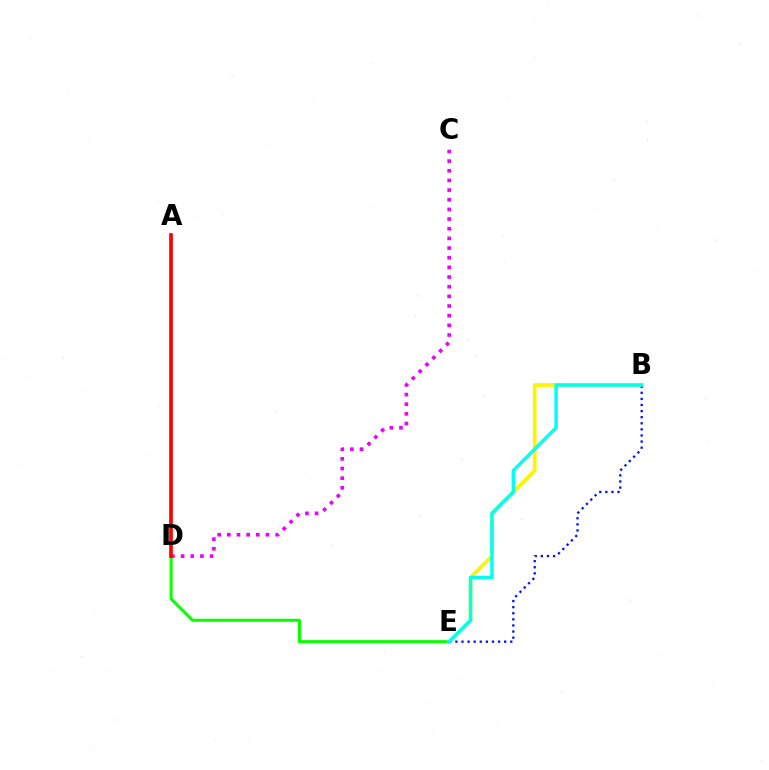{('D', 'E'): [{'color': '#08ff00', 'line_style': 'solid', 'thickness': 2.17}], ('C', 'D'): [{'color': '#ee00ff', 'line_style': 'dotted', 'thickness': 2.62}], ('B', 'E'): [{'color': '#fcf500', 'line_style': 'solid', 'thickness': 2.65}, {'color': '#0010ff', 'line_style': 'dotted', 'thickness': 1.66}, {'color': '#00fff6', 'line_style': 'solid', 'thickness': 2.5}], ('A', 'D'): [{'color': '#ff0000', 'line_style': 'solid', 'thickness': 2.64}]}